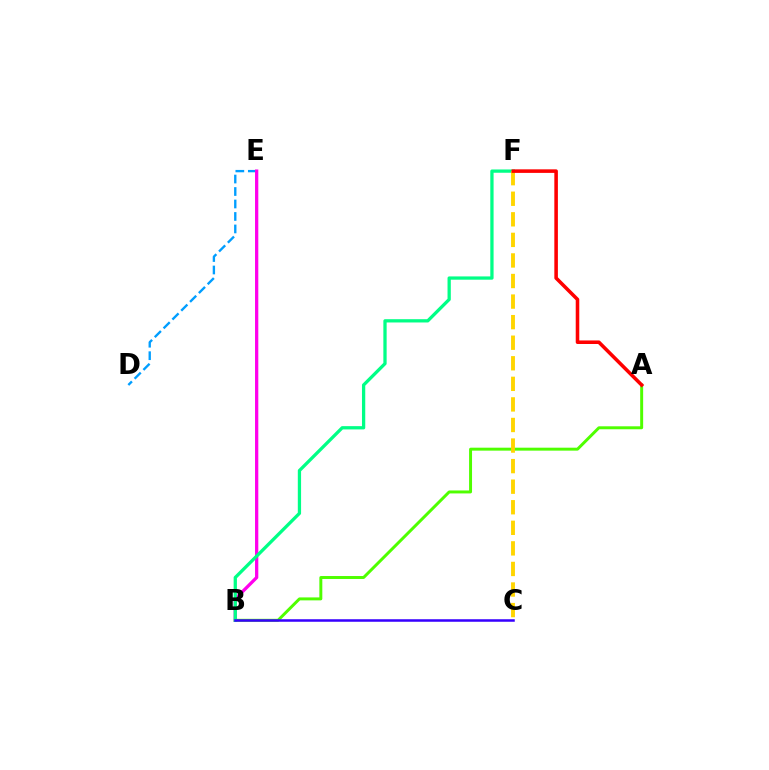{('D', 'E'): [{'color': '#009eff', 'line_style': 'dashed', 'thickness': 1.69}], ('A', 'B'): [{'color': '#4fff00', 'line_style': 'solid', 'thickness': 2.13}], ('B', 'E'): [{'color': '#ff00ed', 'line_style': 'solid', 'thickness': 2.36}], ('B', 'F'): [{'color': '#00ff86', 'line_style': 'solid', 'thickness': 2.36}], ('C', 'F'): [{'color': '#ffd500', 'line_style': 'dashed', 'thickness': 2.79}], ('A', 'F'): [{'color': '#ff0000', 'line_style': 'solid', 'thickness': 2.56}], ('B', 'C'): [{'color': '#3700ff', 'line_style': 'solid', 'thickness': 1.81}]}